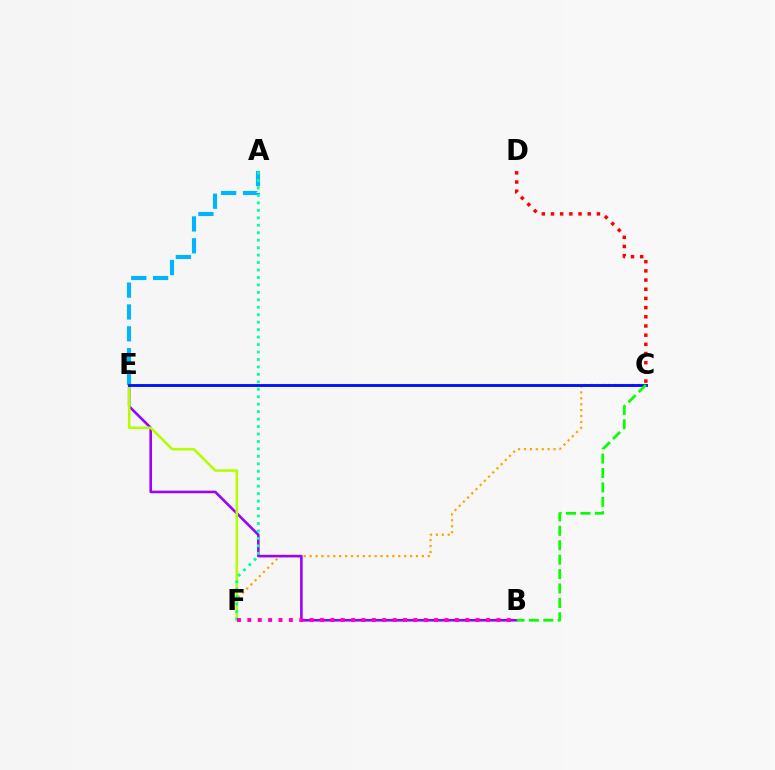{('C', 'F'): [{'color': '#ffa500', 'line_style': 'dotted', 'thickness': 1.61}], ('A', 'E'): [{'color': '#00b5ff', 'line_style': 'dashed', 'thickness': 2.97}], ('B', 'E'): [{'color': '#9b00ff', 'line_style': 'solid', 'thickness': 1.85}], ('E', 'F'): [{'color': '#b3ff00', 'line_style': 'solid', 'thickness': 1.85}], ('C', 'D'): [{'color': '#ff0000', 'line_style': 'dotted', 'thickness': 2.5}], ('C', 'E'): [{'color': '#0010ff', 'line_style': 'solid', 'thickness': 2.06}], ('A', 'F'): [{'color': '#00ff9d', 'line_style': 'dotted', 'thickness': 2.03}], ('B', 'F'): [{'color': '#ff00bd', 'line_style': 'dotted', 'thickness': 2.82}], ('B', 'C'): [{'color': '#08ff00', 'line_style': 'dashed', 'thickness': 1.96}]}